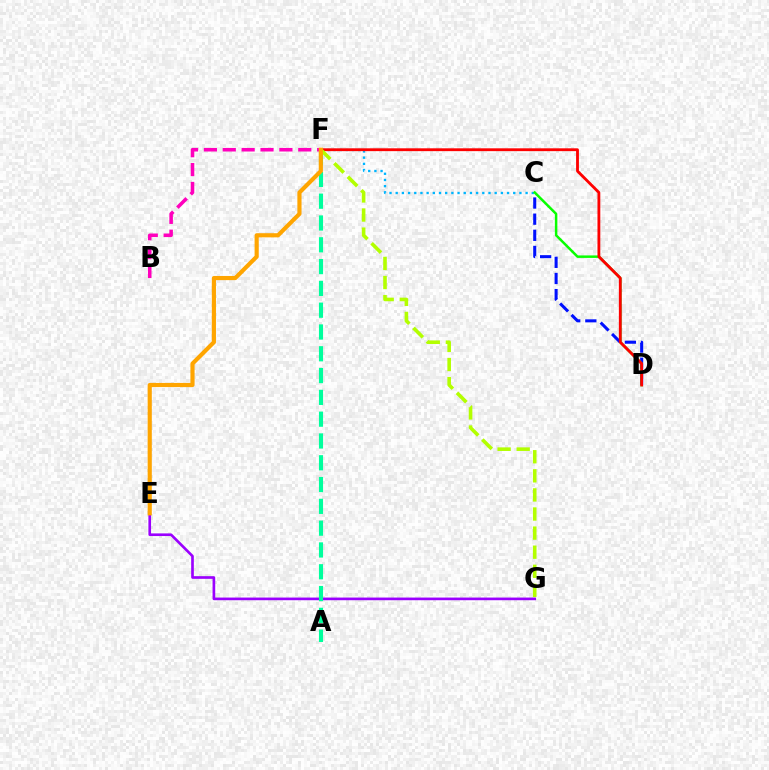{('C', 'D'): [{'color': '#0010ff', 'line_style': 'dashed', 'thickness': 2.19}, {'color': '#08ff00', 'line_style': 'solid', 'thickness': 1.79}], ('C', 'F'): [{'color': '#00b5ff', 'line_style': 'dotted', 'thickness': 1.68}], ('E', 'G'): [{'color': '#9b00ff', 'line_style': 'solid', 'thickness': 1.91}], ('D', 'F'): [{'color': '#ff0000', 'line_style': 'solid', 'thickness': 2.03}], ('B', 'F'): [{'color': '#ff00bd', 'line_style': 'dashed', 'thickness': 2.56}], ('A', 'F'): [{'color': '#00ff9d', 'line_style': 'dashed', 'thickness': 2.96}], ('F', 'G'): [{'color': '#b3ff00', 'line_style': 'dashed', 'thickness': 2.59}], ('E', 'F'): [{'color': '#ffa500', 'line_style': 'solid', 'thickness': 2.99}]}